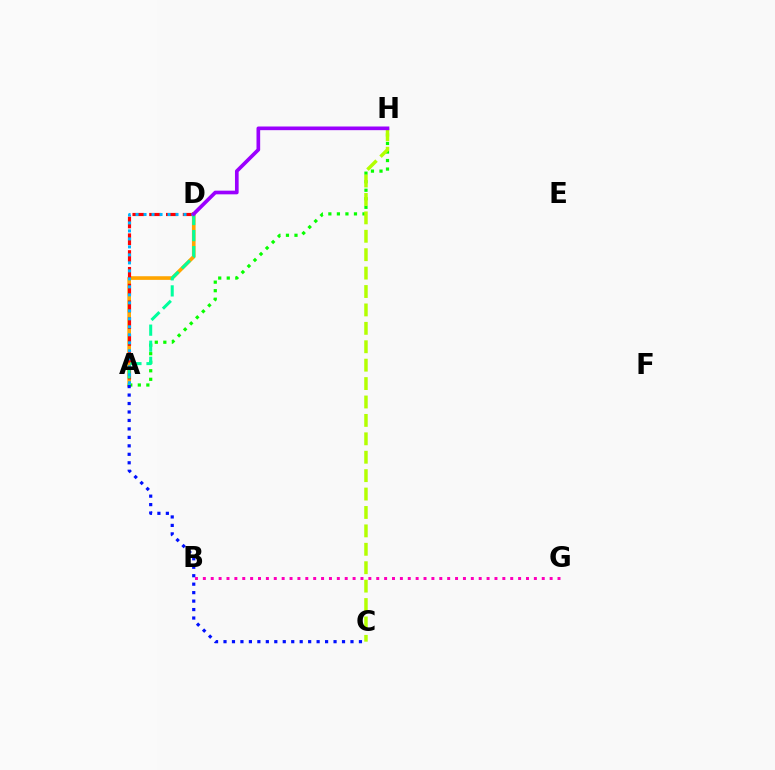{('A', 'D'): [{'color': '#ffa500', 'line_style': 'solid', 'thickness': 2.63}, {'color': '#ff0000', 'line_style': 'dashed', 'thickness': 2.28}, {'color': '#00ff9d', 'line_style': 'dashed', 'thickness': 2.18}, {'color': '#00b5ff', 'line_style': 'dotted', 'thickness': 2.17}], ('A', 'H'): [{'color': '#08ff00', 'line_style': 'dotted', 'thickness': 2.32}], ('A', 'C'): [{'color': '#0010ff', 'line_style': 'dotted', 'thickness': 2.3}], ('C', 'H'): [{'color': '#b3ff00', 'line_style': 'dashed', 'thickness': 2.5}], ('B', 'G'): [{'color': '#ff00bd', 'line_style': 'dotted', 'thickness': 2.14}], ('D', 'H'): [{'color': '#9b00ff', 'line_style': 'solid', 'thickness': 2.64}]}